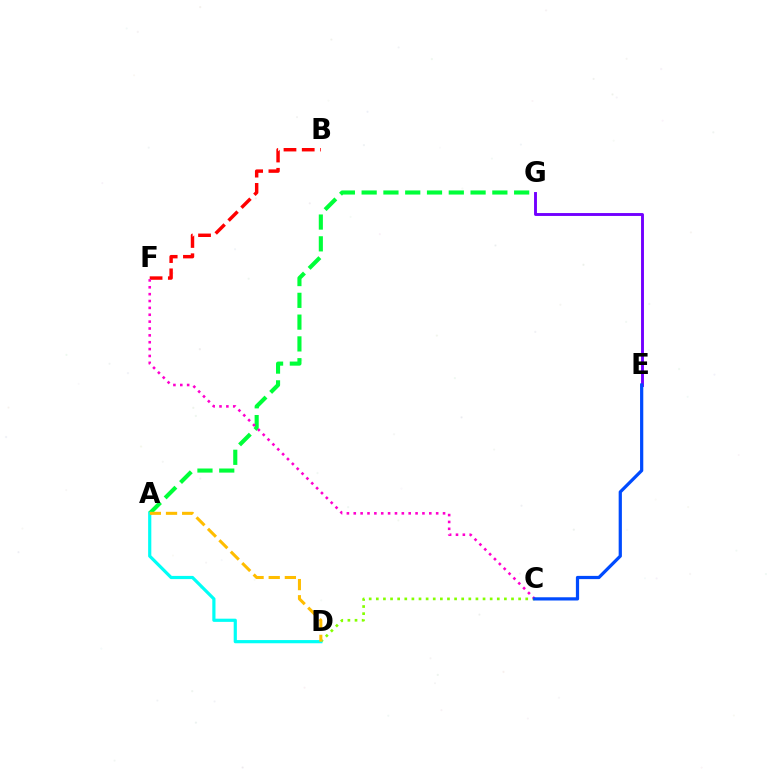{('C', 'D'): [{'color': '#84ff00', 'line_style': 'dotted', 'thickness': 1.93}], ('A', 'G'): [{'color': '#00ff39', 'line_style': 'dashed', 'thickness': 2.96}], ('B', 'F'): [{'color': '#ff0000', 'line_style': 'dashed', 'thickness': 2.48}], ('A', 'D'): [{'color': '#00fff6', 'line_style': 'solid', 'thickness': 2.3}, {'color': '#ffbd00', 'line_style': 'dashed', 'thickness': 2.2}], ('E', 'G'): [{'color': '#7200ff', 'line_style': 'solid', 'thickness': 2.09}], ('C', 'F'): [{'color': '#ff00cf', 'line_style': 'dotted', 'thickness': 1.87}], ('C', 'E'): [{'color': '#004bff', 'line_style': 'solid', 'thickness': 2.32}]}